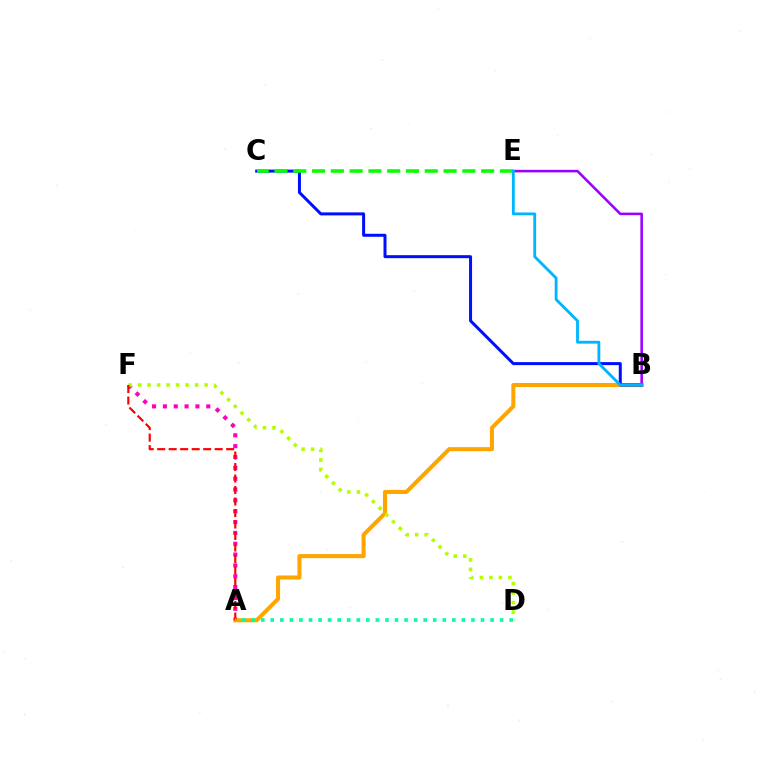{('B', 'E'): [{'color': '#9b00ff', 'line_style': 'solid', 'thickness': 1.84}, {'color': '#00b5ff', 'line_style': 'solid', 'thickness': 2.04}], ('A', 'F'): [{'color': '#ff00bd', 'line_style': 'dotted', 'thickness': 2.95}, {'color': '#ff0000', 'line_style': 'dashed', 'thickness': 1.56}], ('A', 'B'): [{'color': '#ffa500', 'line_style': 'solid', 'thickness': 2.92}], ('B', 'C'): [{'color': '#0010ff', 'line_style': 'solid', 'thickness': 2.16}], ('D', 'F'): [{'color': '#b3ff00', 'line_style': 'dotted', 'thickness': 2.58}], ('C', 'E'): [{'color': '#08ff00', 'line_style': 'dashed', 'thickness': 2.55}], ('A', 'D'): [{'color': '#00ff9d', 'line_style': 'dotted', 'thickness': 2.6}]}